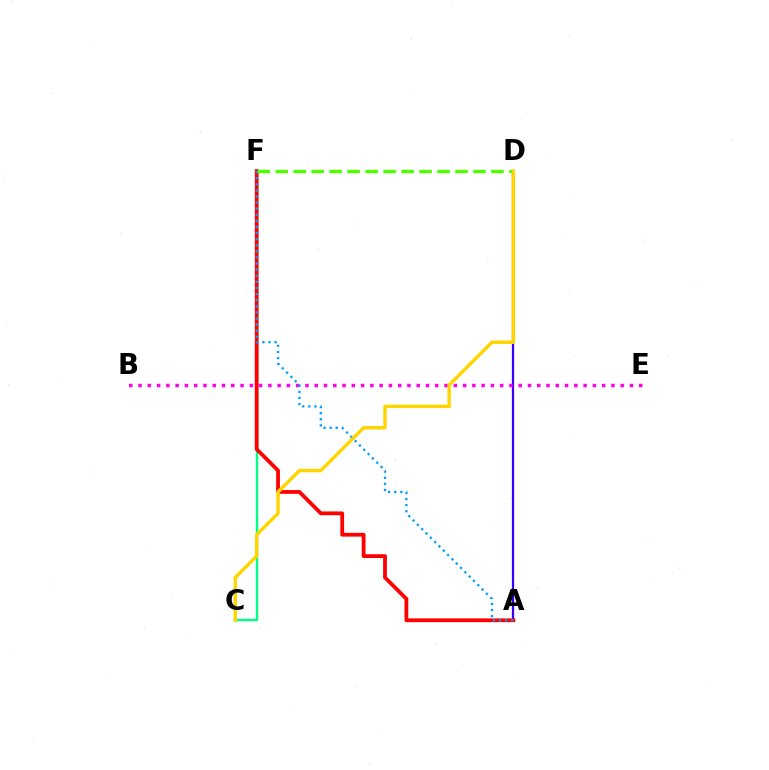{('C', 'F'): [{'color': '#00ff86', 'line_style': 'solid', 'thickness': 1.74}], ('A', 'D'): [{'color': '#3700ff', 'line_style': 'solid', 'thickness': 1.6}], ('B', 'E'): [{'color': '#ff00ed', 'line_style': 'dotted', 'thickness': 2.52}], ('A', 'F'): [{'color': '#ff0000', 'line_style': 'solid', 'thickness': 2.73}, {'color': '#009eff', 'line_style': 'dotted', 'thickness': 1.66}], ('D', 'F'): [{'color': '#4fff00', 'line_style': 'dashed', 'thickness': 2.44}], ('C', 'D'): [{'color': '#ffd500', 'line_style': 'solid', 'thickness': 2.46}]}